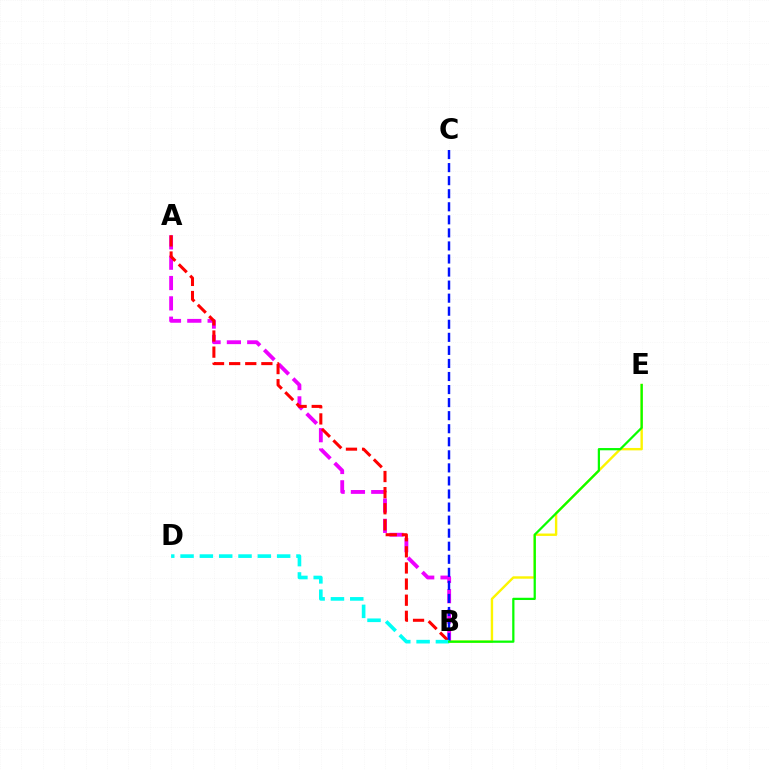{('B', 'E'): [{'color': '#fcf500', 'line_style': 'solid', 'thickness': 1.72}, {'color': '#08ff00', 'line_style': 'solid', 'thickness': 1.62}], ('A', 'B'): [{'color': '#ee00ff', 'line_style': 'dashed', 'thickness': 2.76}, {'color': '#ff0000', 'line_style': 'dashed', 'thickness': 2.19}], ('B', 'C'): [{'color': '#0010ff', 'line_style': 'dashed', 'thickness': 1.77}], ('B', 'D'): [{'color': '#00fff6', 'line_style': 'dashed', 'thickness': 2.62}]}